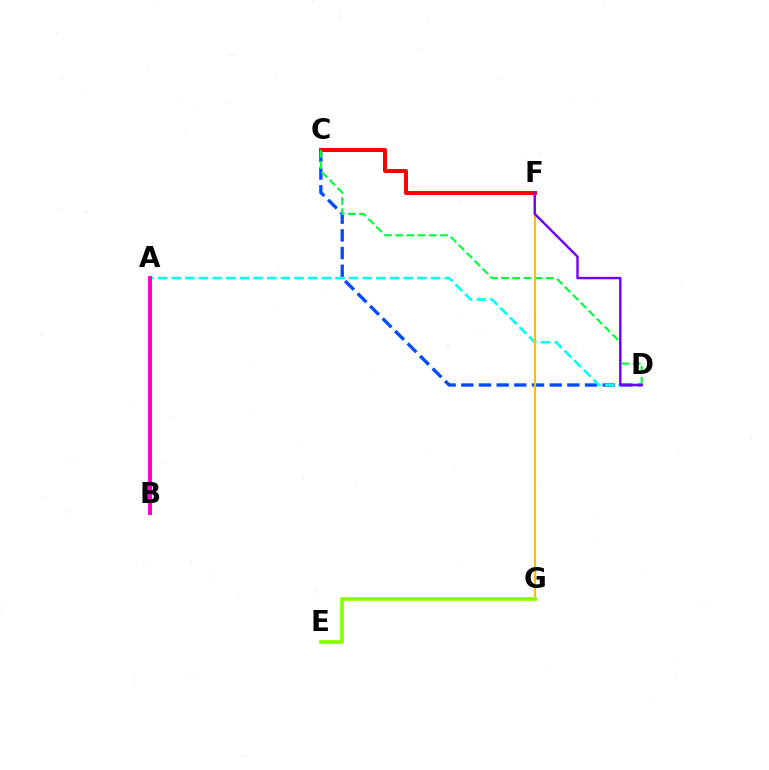{('C', 'D'): [{'color': '#004bff', 'line_style': 'dashed', 'thickness': 2.4}, {'color': '#00ff39', 'line_style': 'dashed', 'thickness': 1.53}], ('A', 'D'): [{'color': '#00fff6', 'line_style': 'dashed', 'thickness': 1.85}], ('C', 'F'): [{'color': '#ff0000', 'line_style': 'solid', 'thickness': 2.87}], ('A', 'B'): [{'color': '#ff00cf', 'line_style': 'solid', 'thickness': 2.9}], ('F', 'G'): [{'color': '#ffbd00', 'line_style': 'solid', 'thickness': 1.52}], ('D', 'F'): [{'color': '#7200ff', 'line_style': 'solid', 'thickness': 1.74}], ('E', 'G'): [{'color': '#84ff00', 'line_style': 'solid', 'thickness': 2.65}]}